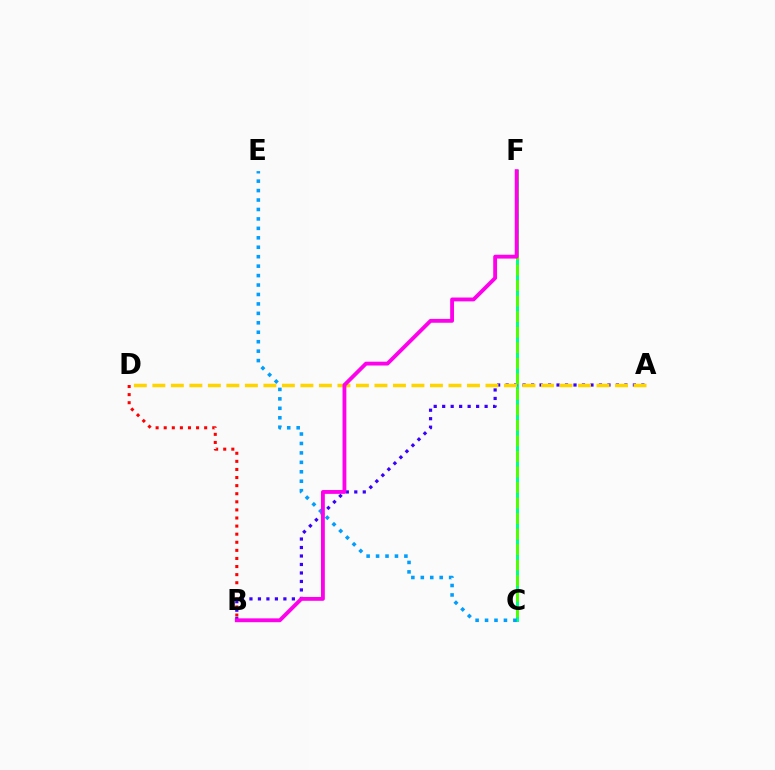{('C', 'F'): [{'color': '#00ff86', 'line_style': 'solid', 'thickness': 2.17}, {'color': '#4fff00', 'line_style': 'dashed', 'thickness': 2.11}], ('A', 'B'): [{'color': '#3700ff', 'line_style': 'dotted', 'thickness': 2.31}], ('A', 'D'): [{'color': '#ffd500', 'line_style': 'dashed', 'thickness': 2.51}], ('C', 'E'): [{'color': '#009eff', 'line_style': 'dotted', 'thickness': 2.57}], ('B', 'F'): [{'color': '#ff00ed', 'line_style': 'solid', 'thickness': 2.77}], ('B', 'D'): [{'color': '#ff0000', 'line_style': 'dotted', 'thickness': 2.2}]}